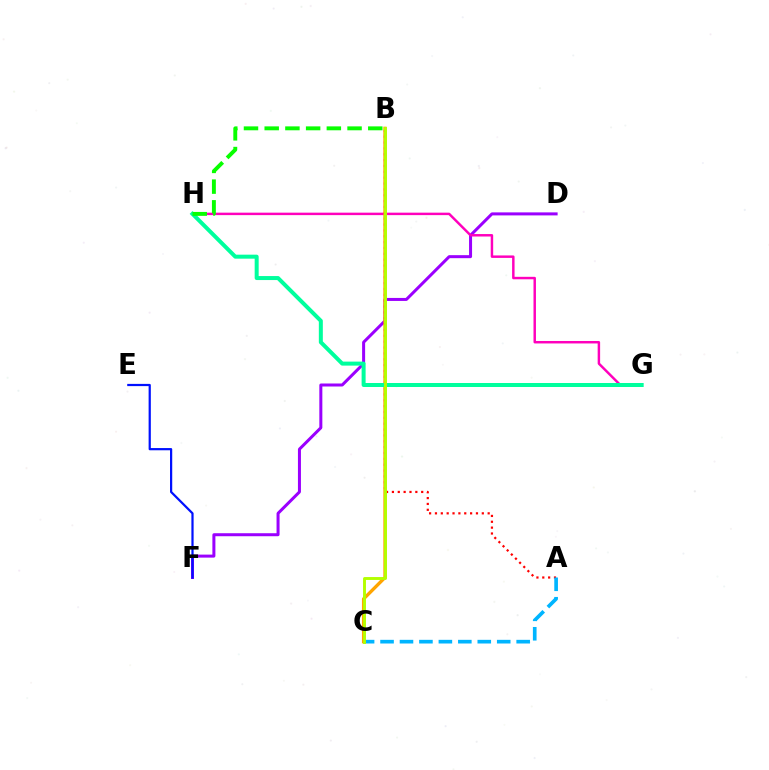{('D', 'F'): [{'color': '#9b00ff', 'line_style': 'solid', 'thickness': 2.17}], ('E', 'F'): [{'color': '#0010ff', 'line_style': 'solid', 'thickness': 1.6}], ('G', 'H'): [{'color': '#ff00bd', 'line_style': 'solid', 'thickness': 1.77}, {'color': '#00ff9d', 'line_style': 'solid', 'thickness': 2.88}], ('B', 'C'): [{'color': '#ffa500', 'line_style': 'solid', 'thickness': 2.4}, {'color': '#b3ff00', 'line_style': 'solid', 'thickness': 2.09}], ('A', 'B'): [{'color': '#ff0000', 'line_style': 'dotted', 'thickness': 1.59}], ('B', 'H'): [{'color': '#08ff00', 'line_style': 'dashed', 'thickness': 2.81}], ('A', 'C'): [{'color': '#00b5ff', 'line_style': 'dashed', 'thickness': 2.64}]}